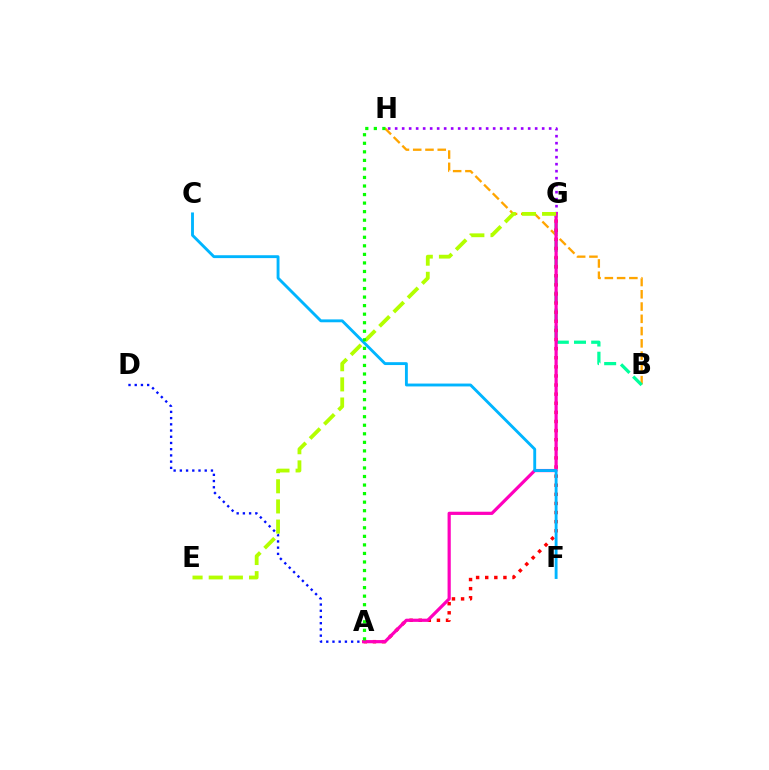{('G', 'H'): [{'color': '#9b00ff', 'line_style': 'dotted', 'thickness': 1.9}], ('B', 'H'): [{'color': '#ffa500', 'line_style': 'dashed', 'thickness': 1.67}], ('B', 'G'): [{'color': '#00ff9d', 'line_style': 'dashed', 'thickness': 2.33}], ('A', 'D'): [{'color': '#0010ff', 'line_style': 'dotted', 'thickness': 1.69}], ('A', 'G'): [{'color': '#ff0000', 'line_style': 'dotted', 'thickness': 2.47}, {'color': '#ff00bd', 'line_style': 'solid', 'thickness': 2.3}], ('C', 'F'): [{'color': '#00b5ff', 'line_style': 'solid', 'thickness': 2.07}], ('E', 'G'): [{'color': '#b3ff00', 'line_style': 'dashed', 'thickness': 2.74}], ('A', 'H'): [{'color': '#08ff00', 'line_style': 'dotted', 'thickness': 2.32}]}